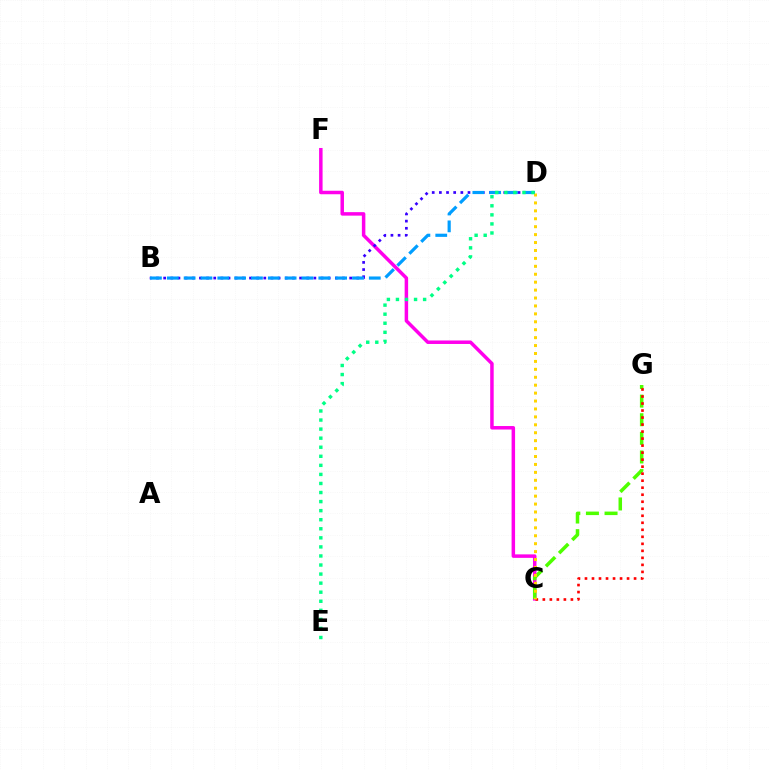{('C', 'F'): [{'color': '#ff00ed', 'line_style': 'solid', 'thickness': 2.51}], ('B', 'D'): [{'color': '#3700ff', 'line_style': 'dotted', 'thickness': 1.94}, {'color': '#009eff', 'line_style': 'dashed', 'thickness': 2.29}], ('C', 'G'): [{'color': '#4fff00', 'line_style': 'dashed', 'thickness': 2.53}, {'color': '#ff0000', 'line_style': 'dotted', 'thickness': 1.91}], ('C', 'D'): [{'color': '#ffd500', 'line_style': 'dotted', 'thickness': 2.15}], ('D', 'E'): [{'color': '#00ff86', 'line_style': 'dotted', 'thickness': 2.46}]}